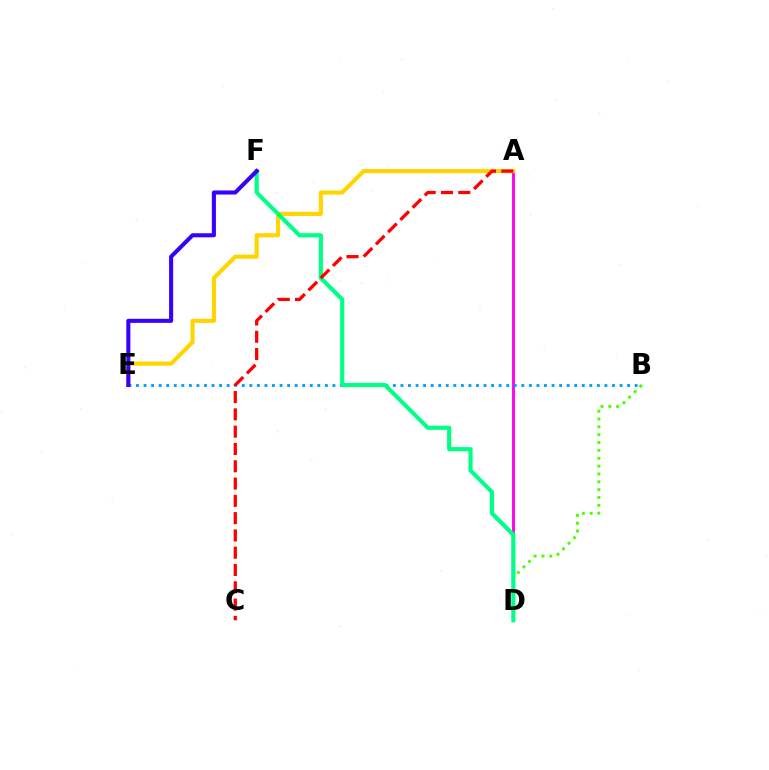{('B', 'D'): [{'color': '#4fff00', 'line_style': 'dotted', 'thickness': 2.13}], ('A', 'D'): [{'color': '#ff00ed', 'line_style': 'solid', 'thickness': 2.07}], ('A', 'E'): [{'color': '#ffd500', 'line_style': 'solid', 'thickness': 2.97}], ('B', 'E'): [{'color': '#009eff', 'line_style': 'dotted', 'thickness': 2.05}], ('D', 'F'): [{'color': '#00ff86', 'line_style': 'solid', 'thickness': 2.99}], ('E', 'F'): [{'color': '#3700ff', 'line_style': 'solid', 'thickness': 2.93}], ('A', 'C'): [{'color': '#ff0000', 'line_style': 'dashed', 'thickness': 2.35}]}